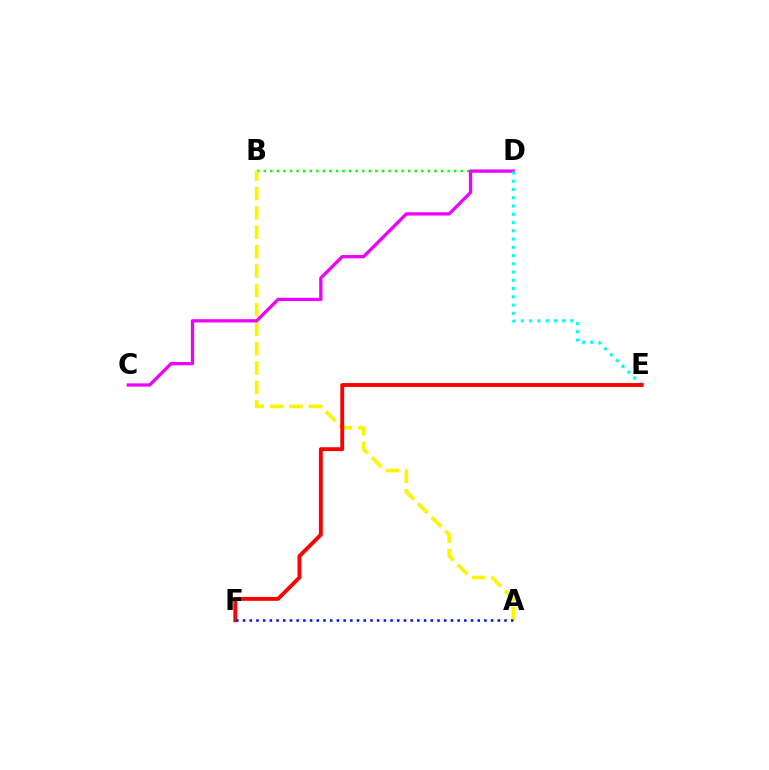{('B', 'D'): [{'color': '#08ff00', 'line_style': 'dotted', 'thickness': 1.78}], ('A', 'B'): [{'color': '#fcf500', 'line_style': 'dashed', 'thickness': 2.64}], ('C', 'D'): [{'color': '#ee00ff', 'line_style': 'solid', 'thickness': 2.36}], ('D', 'E'): [{'color': '#00fff6', 'line_style': 'dotted', 'thickness': 2.24}], ('E', 'F'): [{'color': '#ff0000', 'line_style': 'solid', 'thickness': 2.79}], ('A', 'F'): [{'color': '#0010ff', 'line_style': 'dotted', 'thickness': 1.82}]}